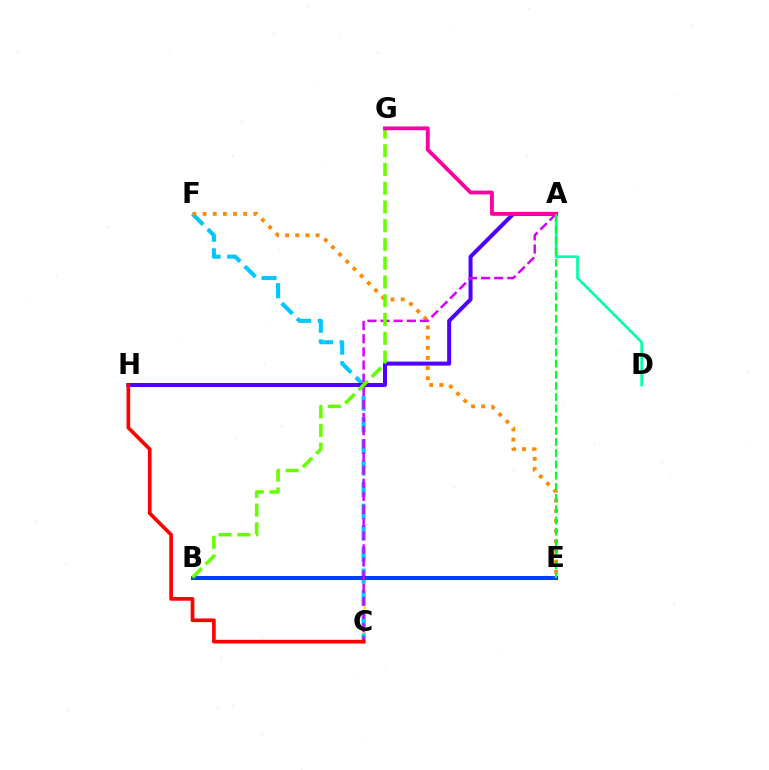{('B', 'C'): [{'color': '#eeff00', 'line_style': 'solid', 'thickness': 1.99}], ('C', 'F'): [{'color': '#00c7ff', 'line_style': 'dashed', 'thickness': 2.94}], ('B', 'E'): [{'color': '#003fff', 'line_style': 'solid', 'thickness': 2.9}], ('A', 'H'): [{'color': '#4f00ff', 'line_style': 'solid', 'thickness': 2.88}], ('E', 'F'): [{'color': '#ff8800', 'line_style': 'dotted', 'thickness': 2.76}], ('A', 'C'): [{'color': '#d600ff', 'line_style': 'dashed', 'thickness': 1.78}], ('A', 'D'): [{'color': '#00ffaf', 'line_style': 'solid', 'thickness': 1.93}], ('B', 'G'): [{'color': '#66ff00', 'line_style': 'dashed', 'thickness': 2.55}], ('C', 'H'): [{'color': '#ff0000', 'line_style': 'solid', 'thickness': 2.64}], ('A', 'G'): [{'color': '#ff00a0', 'line_style': 'solid', 'thickness': 2.76}], ('A', 'E'): [{'color': '#00ff27', 'line_style': 'dashed', 'thickness': 1.52}]}